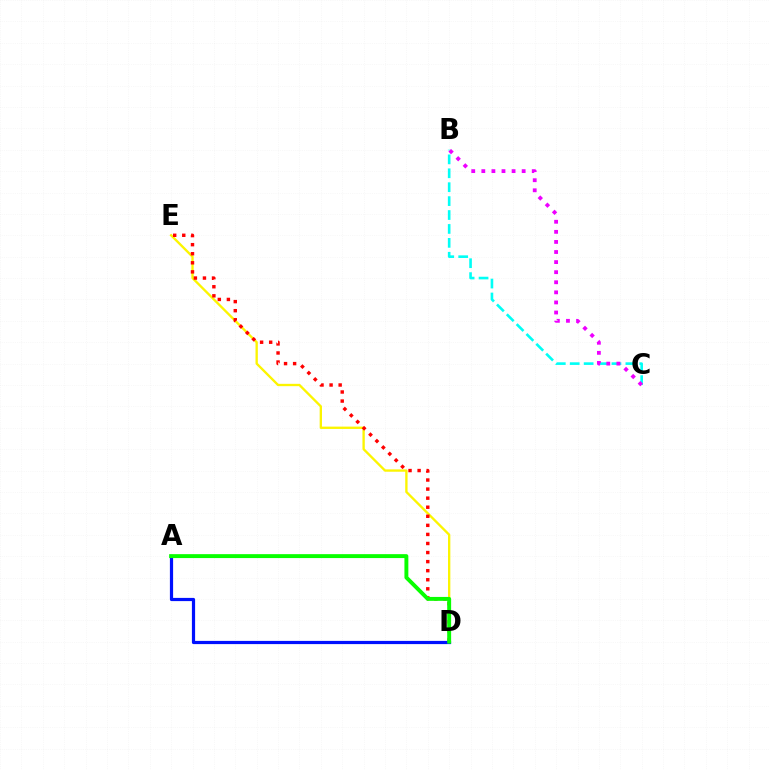{('D', 'E'): [{'color': '#fcf500', 'line_style': 'solid', 'thickness': 1.68}, {'color': '#ff0000', 'line_style': 'dotted', 'thickness': 2.46}], ('B', 'C'): [{'color': '#00fff6', 'line_style': 'dashed', 'thickness': 1.89}, {'color': '#ee00ff', 'line_style': 'dotted', 'thickness': 2.74}], ('A', 'D'): [{'color': '#0010ff', 'line_style': 'solid', 'thickness': 2.31}, {'color': '#08ff00', 'line_style': 'solid', 'thickness': 2.82}]}